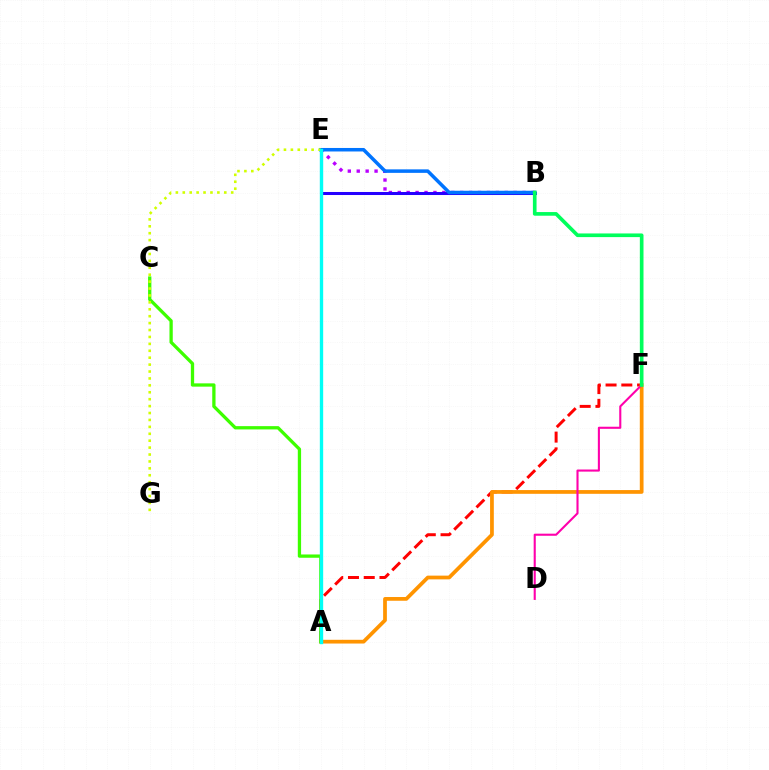{('A', 'F'): [{'color': '#ff0000', 'line_style': 'dashed', 'thickness': 2.14}, {'color': '#ff9400', 'line_style': 'solid', 'thickness': 2.69}], ('B', 'E'): [{'color': '#b900ff', 'line_style': 'dotted', 'thickness': 2.42}, {'color': '#2500ff', 'line_style': 'solid', 'thickness': 2.18}, {'color': '#0074ff', 'line_style': 'solid', 'thickness': 2.53}], ('A', 'C'): [{'color': '#3dff00', 'line_style': 'solid', 'thickness': 2.37}], ('D', 'F'): [{'color': '#ff00ac', 'line_style': 'solid', 'thickness': 1.51}], ('E', 'G'): [{'color': '#d1ff00', 'line_style': 'dotted', 'thickness': 1.88}], ('A', 'E'): [{'color': '#00fff6', 'line_style': 'solid', 'thickness': 2.41}], ('B', 'F'): [{'color': '#00ff5c', 'line_style': 'solid', 'thickness': 2.63}]}